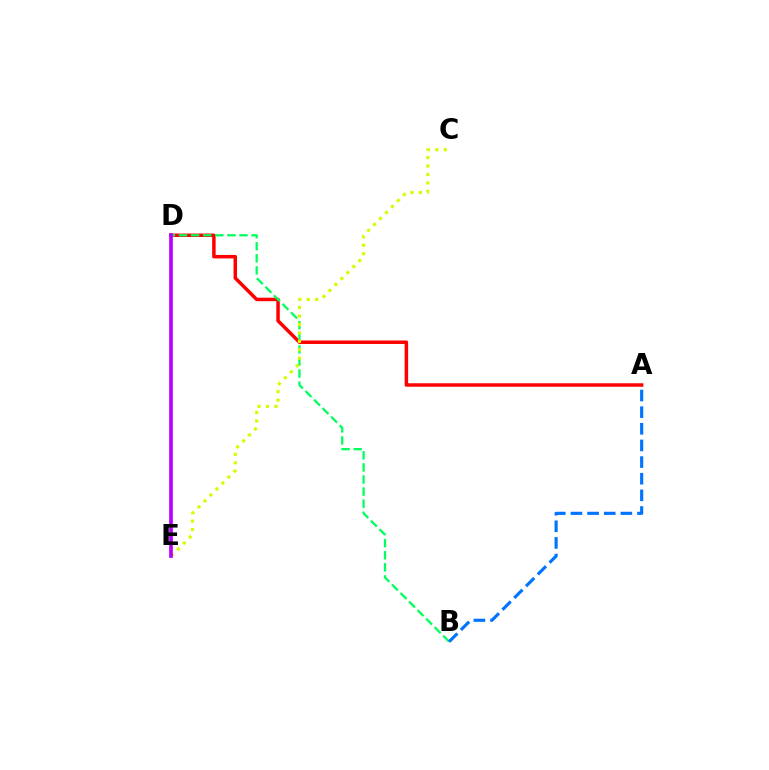{('A', 'D'): [{'color': '#ff0000', 'line_style': 'solid', 'thickness': 2.5}], ('B', 'D'): [{'color': '#00ff5c', 'line_style': 'dashed', 'thickness': 1.64}], ('C', 'E'): [{'color': '#d1ff00', 'line_style': 'dotted', 'thickness': 2.3}], ('A', 'B'): [{'color': '#0074ff', 'line_style': 'dashed', 'thickness': 2.26}], ('D', 'E'): [{'color': '#b900ff', 'line_style': 'solid', 'thickness': 2.65}]}